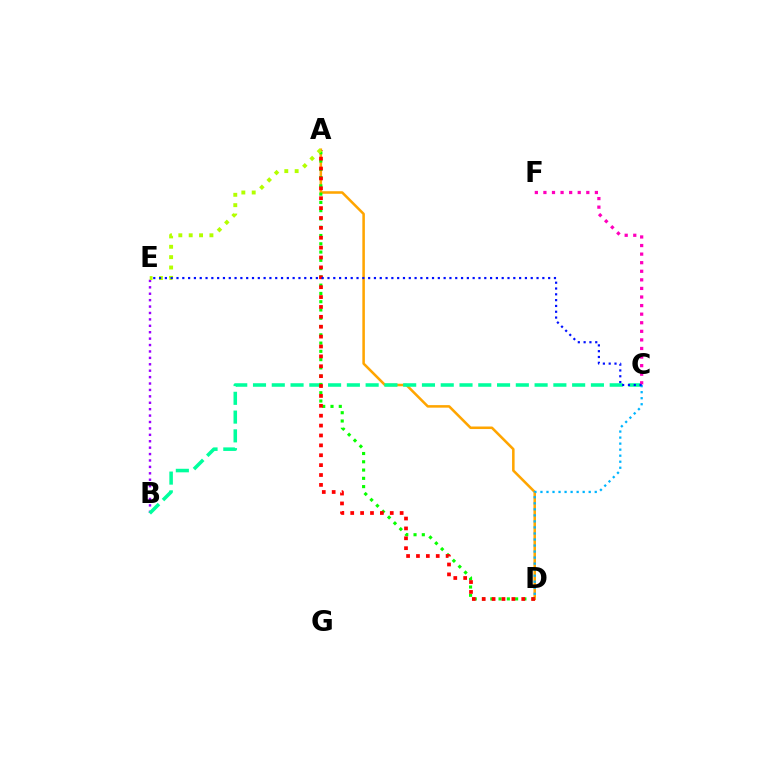{('A', 'D'): [{'color': '#ffa500', 'line_style': 'solid', 'thickness': 1.83}, {'color': '#08ff00', 'line_style': 'dotted', 'thickness': 2.25}, {'color': '#ff0000', 'line_style': 'dotted', 'thickness': 2.69}], ('B', 'E'): [{'color': '#9b00ff', 'line_style': 'dotted', 'thickness': 1.74}], ('B', 'C'): [{'color': '#00ff9d', 'line_style': 'dashed', 'thickness': 2.55}], ('C', 'F'): [{'color': '#ff00bd', 'line_style': 'dotted', 'thickness': 2.33}], ('A', 'E'): [{'color': '#b3ff00', 'line_style': 'dotted', 'thickness': 2.82}], ('C', 'D'): [{'color': '#00b5ff', 'line_style': 'dotted', 'thickness': 1.64}], ('C', 'E'): [{'color': '#0010ff', 'line_style': 'dotted', 'thickness': 1.58}]}